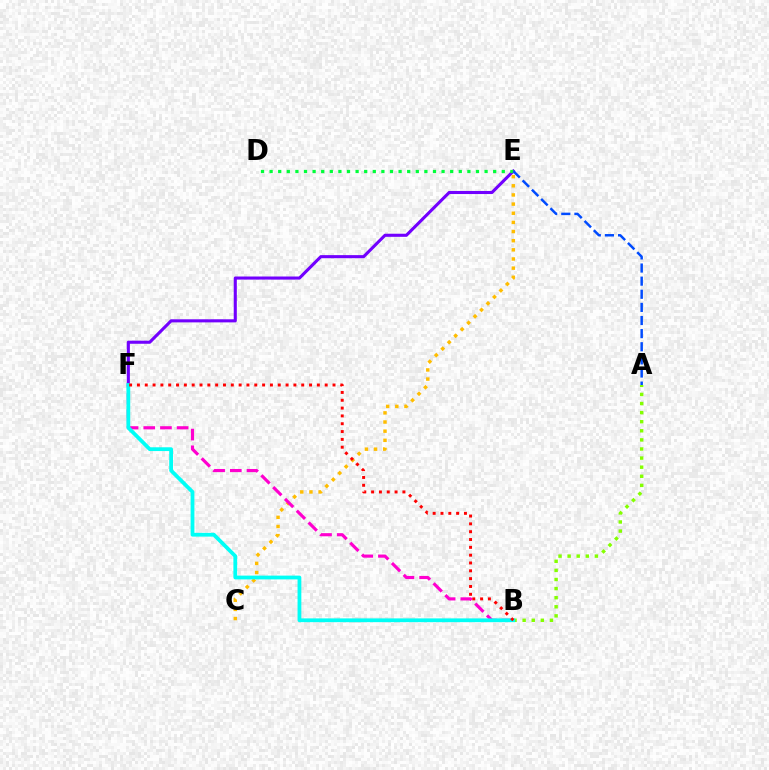{('E', 'F'): [{'color': '#7200ff', 'line_style': 'solid', 'thickness': 2.23}], ('D', 'E'): [{'color': '#00ff39', 'line_style': 'dotted', 'thickness': 2.34}], ('C', 'E'): [{'color': '#ffbd00', 'line_style': 'dotted', 'thickness': 2.49}], ('A', 'B'): [{'color': '#84ff00', 'line_style': 'dotted', 'thickness': 2.47}], ('B', 'F'): [{'color': '#ff00cf', 'line_style': 'dashed', 'thickness': 2.27}, {'color': '#00fff6', 'line_style': 'solid', 'thickness': 2.72}, {'color': '#ff0000', 'line_style': 'dotted', 'thickness': 2.13}], ('A', 'E'): [{'color': '#004bff', 'line_style': 'dashed', 'thickness': 1.78}]}